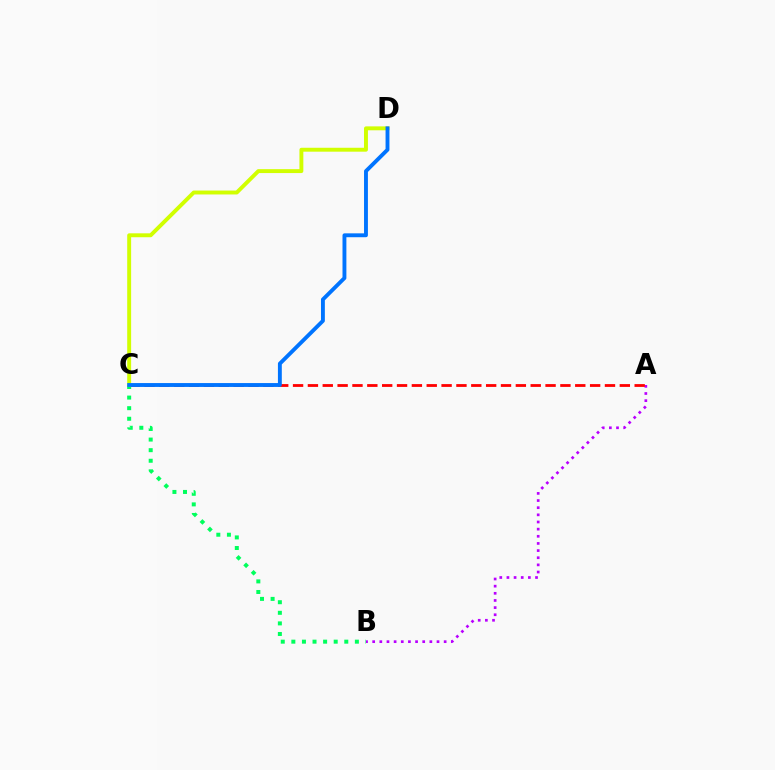{('A', 'B'): [{'color': '#b900ff', 'line_style': 'dotted', 'thickness': 1.94}], ('A', 'C'): [{'color': '#ff0000', 'line_style': 'dashed', 'thickness': 2.02}], ('B', 'C'): [{'color': '#00ff5c', 'line_style': 'dotted', 'thickness': 2.88}], ('C', 'D'): [{'color': '#d1ff00', 'line_style': 'solid', 'thickness': 2.82}, {'color': '#0074ff', 'line_style': 'solid', 'thickness': 2.79}]}